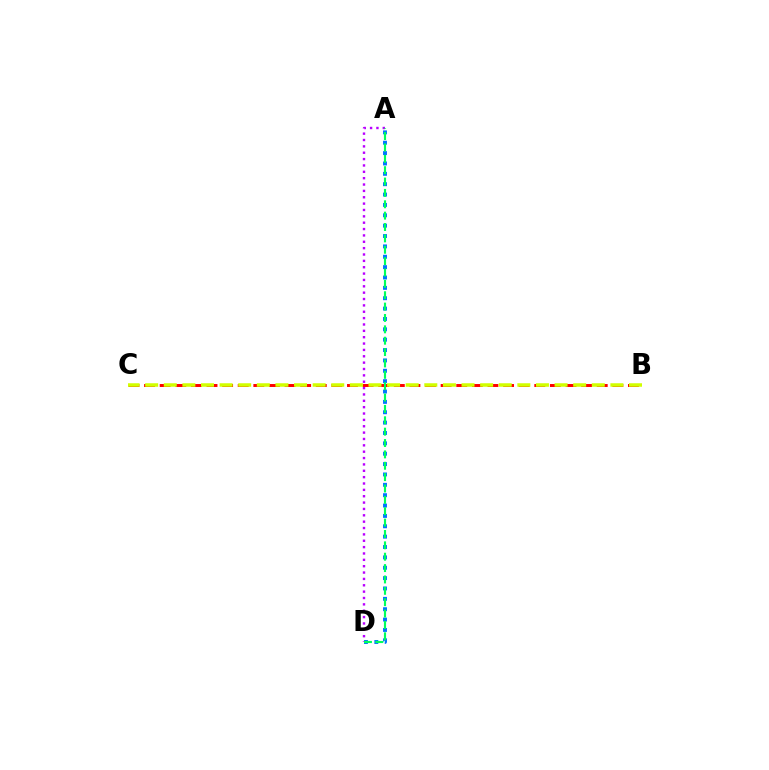{('A', 'D'): [{'color': '#b900ff', 'line_style': 'dotted', 'thickness': 1.73}, {'color': '#0074ff', 'line_style': 'dotted', 'thickness': 2.82}, {'color': '#00ff5c', 'line_style': 'dashed', 'thickness': 1.54}], ('B', 'C'): [{'color': '#ff0000', 'line_style': 'dashed', 'thickness': 2.12}, {'color': '#d1ff00', 'line_style': 'dashed', 'thickness': 2.53}]}